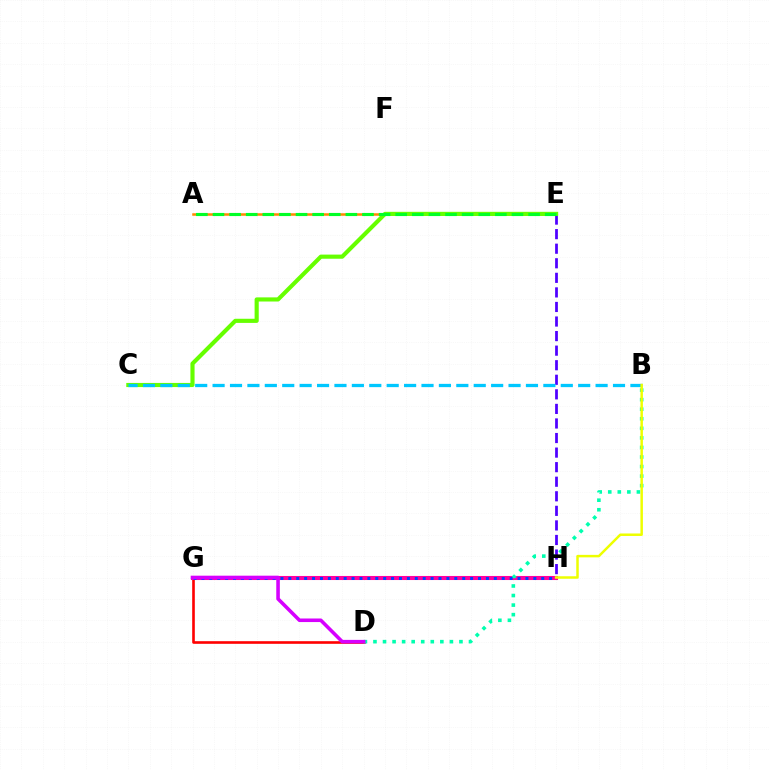{('A', 'E'): [{'color': '#ff8800', 'line_style': 'solid', 'thickness': 1.81}, {'color': '#00ff27', 'line_style': 'dashed', 'thickness': 2.26}], ('D', 'G'): [{'color': '#ff0000', 'line_style': 'solid', 'thickness': 1.89}, {'color': '#d600ff', 'line_style': 'solid', 'thickness': 2.57}], ('E', 'H'): [{'color': '#4f00ff', 'line_style': 'dashed', 'thickness': 1.98}], ('G', 'H'): [{'color': '#ff00a0', 'line_style': 'solid', 'thickness': 2.93}, {'color': '#003fff', 'line_style': 'dotted', 'thickness': 2.15}], ('B', 'D'): [{'color': '#00ffaf', 'line_style': 'dotted', 'thickness': 2.6}], ('C', 'E'): [{'color': '#66ff00', 'line_style': 'solid', 'thickness': 2.98}], ('B', 'C'): [{'color': '#00c7ff', 'line_style': 'dashed', 'thickness': 2.37}], ('B', 'H'): [{'color': '#eeff00', 'line_style': 'solid', 'thickness': 1.79}]}